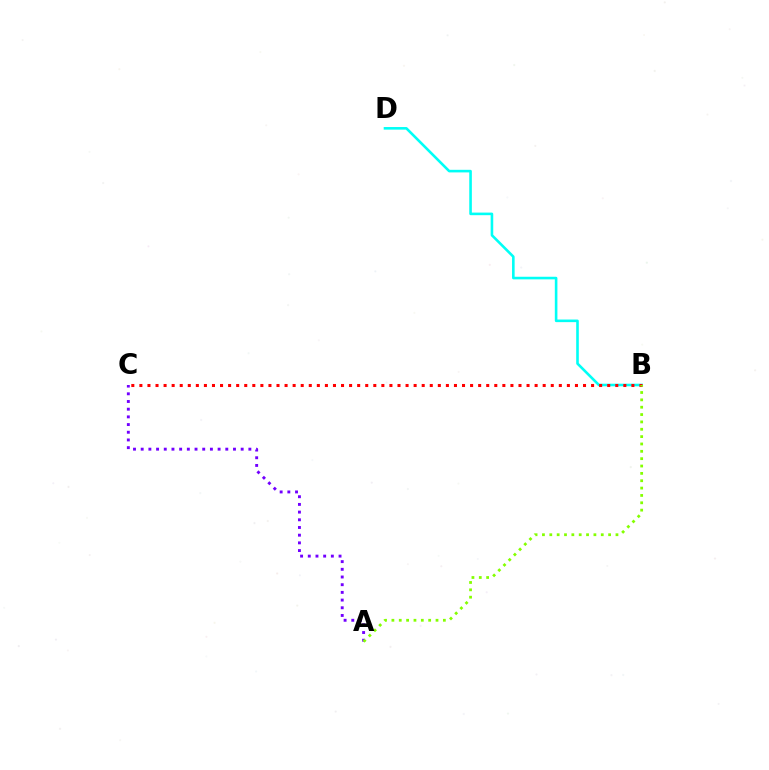{('A', 'C'): [{'color': '#7200ff', 'line_style': 'dotted', 'thickness': 2.09}], ('B', 'D'): [{'color': '#00fff6', 'line_style': 'solid', 'thickness': 1.87}], ('B', 'C'): [{'color': '#ff0000', 'line_style': 'dotted', 'thickness': 2.19}], ('A', 'B'): [{'color': '#84ff00', 'line_style': 'dotted', 'thickness': 2.0}]}